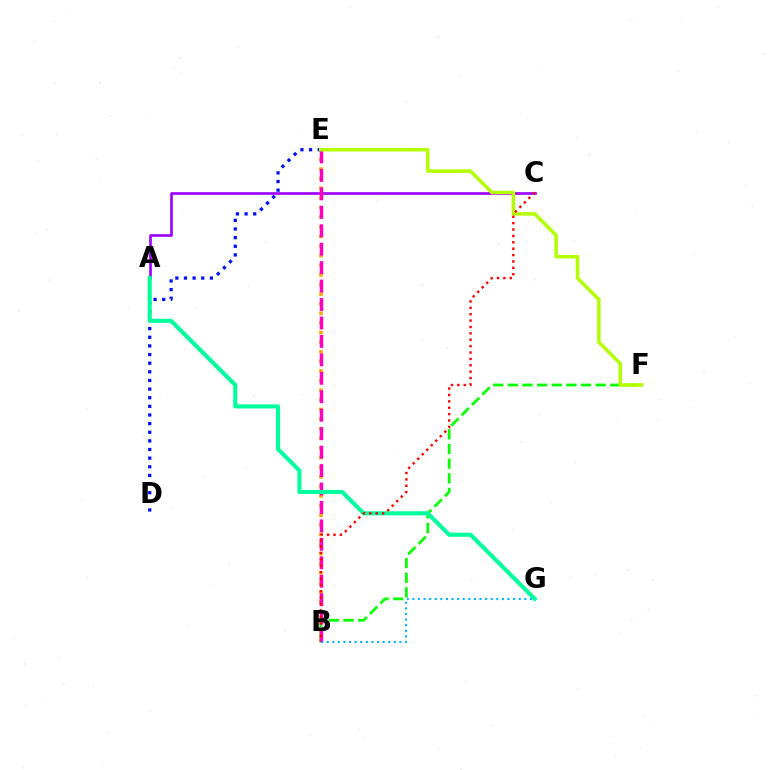{('B', 'F'): [{'color': '#08ff00', 'line_style': 'dashed', 'thickness': 1.99}], ('B', 'E'): [{'color': '#ffa500', 'line_style': 'dotted', 'thickness': 2.61}, {'color': '#ff00bd', 'line_style': 'dashed', 'thickness': 2.51}], ('A', 'C'): [{'color': '#9b00ff', 'line_style': 'solid', 'thickness': 1.91}], ('D', 'E'): [{'color': '#0010ff', 'line_style': 'dotted', 'thickness': 2.35}], ('E', 'F'): [{'color': '#b3ff00', 'line_style': 'solid', 'thickness': 2.52}], ('A', 'G'): [{'color': '#00ff9d', 'line_style': 'solid', 'thickness': 2.94}], ('B', 'G'): [{'color': '#00b5ff', 'line_style': 'dotted', 'thickness': 1.52}], ('B', 'C'): [{'color': '#ff0000', 'line_style': 'dotted', 'thickness': 1.73}]}